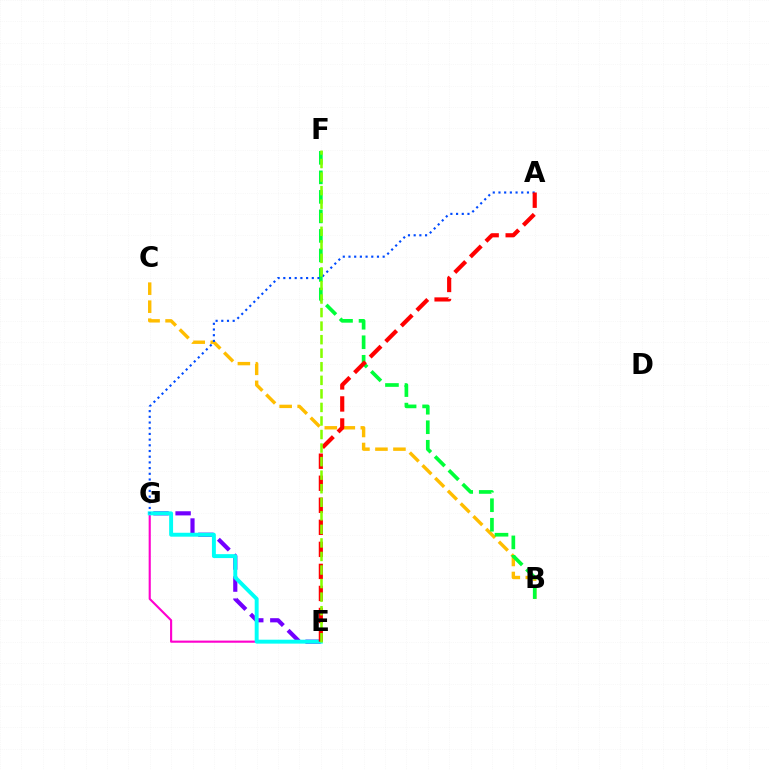{('E', 'G'): [{'color': '#ff00cf', 'line_style': 'solid', 'thickness': 1.53}, {'color': '#7200ff', 'line_style': 'dashed', 'thickness': 3.0}, {'color': '#00fff6', 'line_style': 'solid', 'thickness': 2.83}], ('B', 'C'): [{'color': '#ffbd00', 'line_style': 'dashed', 'thickness': 2.45}], ('B', 'F'): [{'color': '#00ff39', 'line_style': 'dashed', 'thickness': 2.65}], ('A', 'G'): [{'color': '#004bff', 'line_style': 'dotted', 'thickness': 1.55}], ('A', 'E'): [{'color': '#ff0000', 'line_style': 'dashed', 'thickness': 2.99}], ('E', 'F'): [{'color': '#84ff00', 'line_style': 'dashed', 'thickness': 1.84}]}